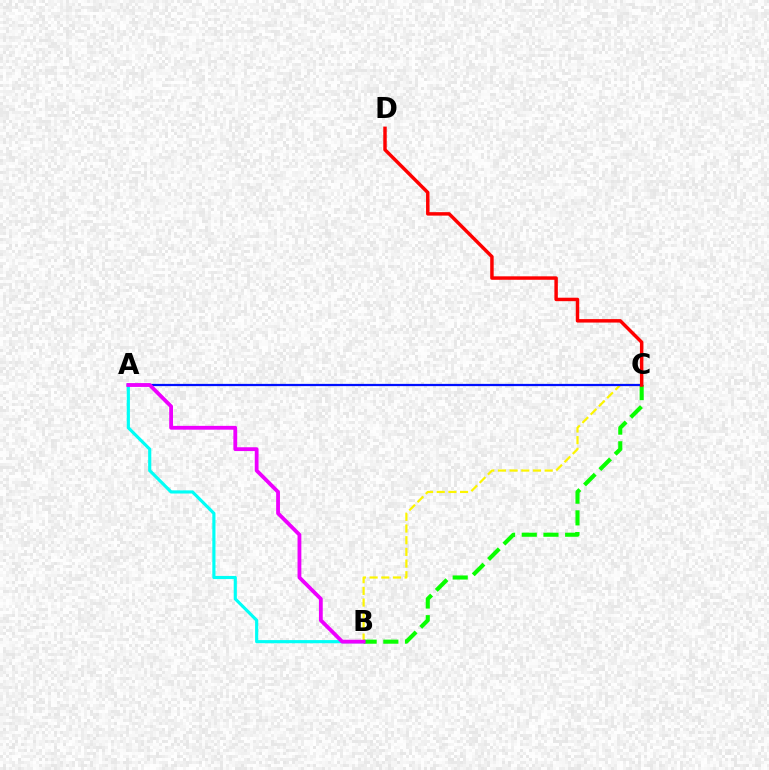{('A', 'B'): [{'color': '#00fff6', 'line_style': 'solid', 'thickness': 2.27}, {'color': '#ee00ff', 'line_style': 'solid', 'thickness': 2.74}], ('B', 'C'): [{'color': '#fcf500', 'line_style': 'dashed', 'thickness': 1.59}, {'color': '#08ff00', 'line_style': 'dashed', 'thickness': 2.95}], ('A', 'C'): [{'color': '#0010ff', 'line_style': 'solid', 'thickness': 1.61}], ('C', 'D'): [{'color': '#ff0000', 'line_style': 'solid', 'thickness': 2.49}]}